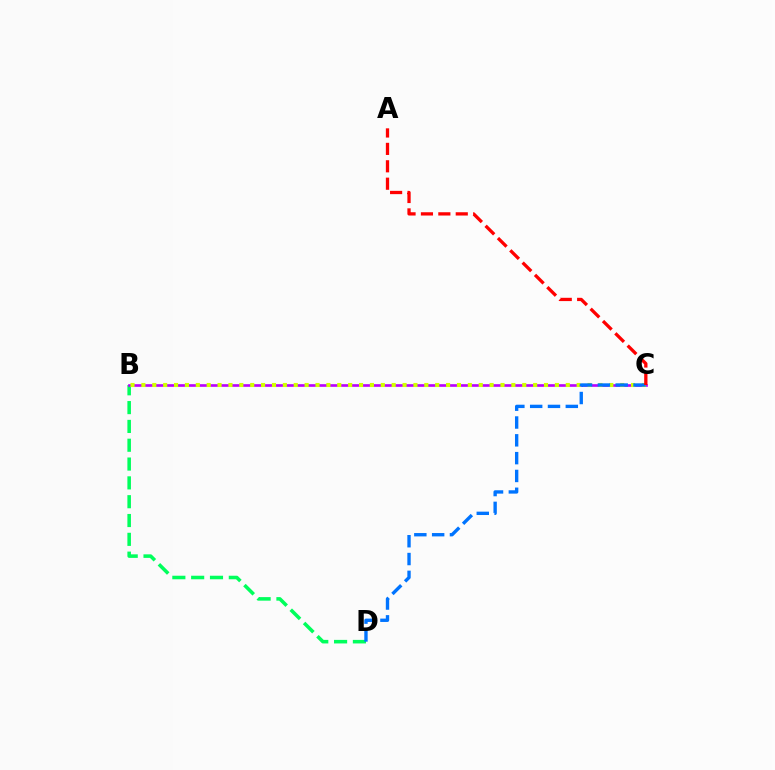{('B', 'D'): [{'color': '#00ff5c', 'line_style': 'dashed', 'thickness': 2.56}], ('B', 'C'): [{'color': '#b900ff', 'line_style': 'solid', 'thickness': 1.91}, {'color': '#d1ff00', 'line_style': 'dotted', 'thickness': 2.96}], ('C', 'D'): [{'color': '#0074ff', 'line_style': 'dashed', 'thickness': 2.42}], ('A', 'C'): [{'color': '#ff0000', 'line_style': 'dashed', 'thickness': 2.36}]}